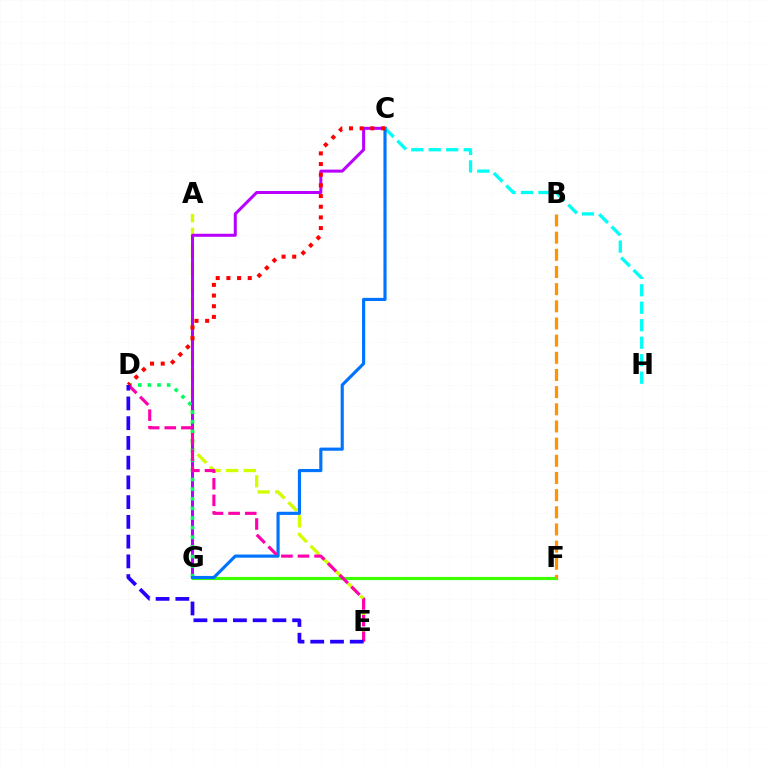{('A', 'E'): [{'color': '#d1ff00', 'line_style': 'dashed', 'thickness': 2.39}], ('C', 'G'): [{'color': '#b900ff', 'line_style': 'solid', 'thickness': 2.17}, {'color': '#0074ff', 'line_style': 'solid', 'thickness': 2.27}], ('D', 'G'): [{'color': '#00ff5c', 'line_style': 'dotted', 'thickness': 2.61}], ('F', 'G'): [{'color': '#3dff00', 'line_style': 'solid', 'thickness': 2.27}], ('C', 'H'): [{'color': '#00fff6', 'line_style': 'dashed', 'thickness': 2.38}], ('B', 'F'): [{'color': '#ff9400', 'line_style': 'dashed', 'thickness': 2.33}], ('C', 'D'): [{'color': '#ff0000', 'line_style': 'dotted', 'thickness': 2.9}], ('D', 'E'): [{'color': '#ff00ac', 'line_style': 'dashed', 'thickness': 2.26}, {'color': '#2500ff', 'line_style': 'dashed', 'thickness': 2.68}]}